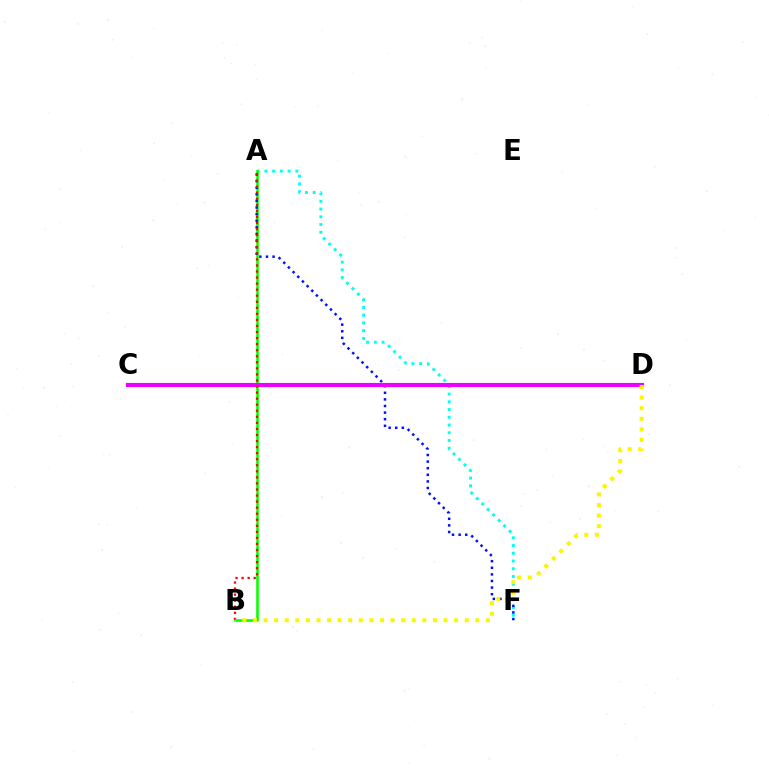{('A', 'F'): [{'color': '#00fff6', 'line_style': 'dotted', 'thickness': 2.1}, {'color': '#0010ff', 'line_style': 'dotted', 'thickness': 1.79}], ('A', 'B'): [{'color': '#08ff00', 'line_style': 'solid', 'thickness': 1.87}, {'color': '#ff0000', 'line_style': 'dotted', 'thickness': 1.65}], ('C', 'D'): [{'color': '#ee00ff', 'line_style': 'solid', 'thickness': 2.98}], ('B', 'D'): [{'color': '#fcf500', 'line_style': 'dotted', 'thickness': 2.88}]}